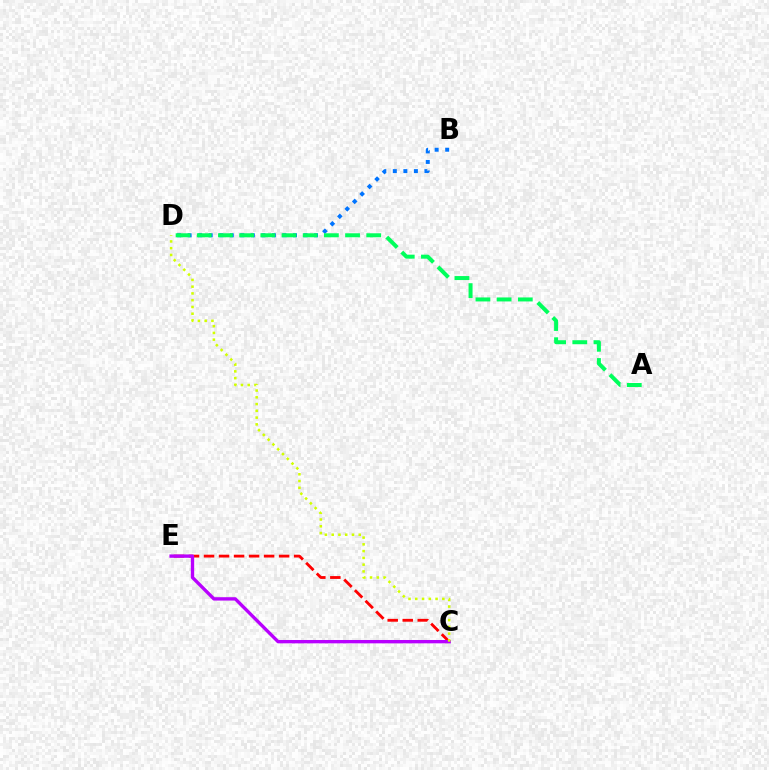{('B', 'D'): [{'color': '#0074ff', 'line_style': 'dotted', 'thickness': 2.86}], ('C', 'E'): [{'color': '#ff0000', 'line_style': 'dashed', 'thickness': 2.04}, {'color': '#b900ff', 'line_style': 'solid', 'thickness': 2.41}], ('C', 'D'): [{'color': '#d1ff00', 'line_style': 'dotted', 'thickness': 1.84}], ('A', 'D'): [{'color': '#00ff5c', 'line_style': 'dashed', 'thickness': 2.88}]}